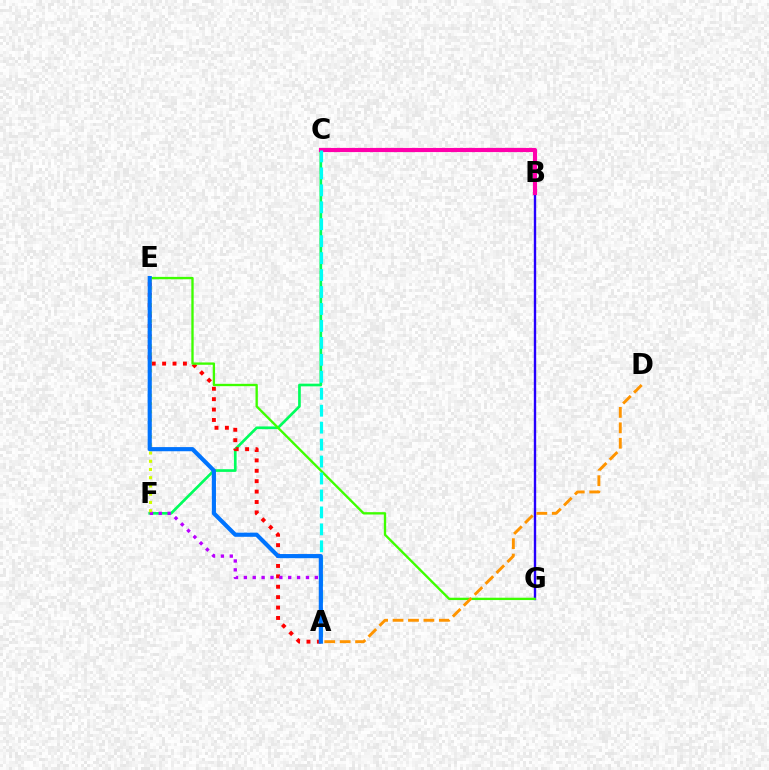{('B', 'G'): [{'color': '#2500ff', 'line_style': 'solid', 'thickness': 1.71}], ('C', 'F'): [{'color': '#00ff5c', 'line_style': 'solid', 'thickness': 1.92}], ('A', 'E'): [{'color': '#ff0000', 'line_style': 'dotted', 'thickness': 2.83}, {'color': '#0074ff', 'line_style': 'solid', 'thickness': 2.99}], ('E', 'G'): [{'color': '#3dff00', 'line_style': 'solid', 'thickness': 1.69}], ('B', 'C'): [{'color': '#ff00ac', 'line_style': 'solid', 'thickness': 2.99}], ('A', 'C'): [{'color': '#00fff6', 'line_style': 'dashed', 'thickness': 2.3}], ('A', 'D'): [{'color': '#ff9400', 'line_style': 'dashed', 'thickness': 2.1}], ('A', 'F'): [{'color': '#b900ff', 'line_style': 'dotted', 'thickness': 2.41}], ('E', 'F'): [{'color': '#d1ff00', 'line_style': 'dotted', 'thickness': 2.24}]}